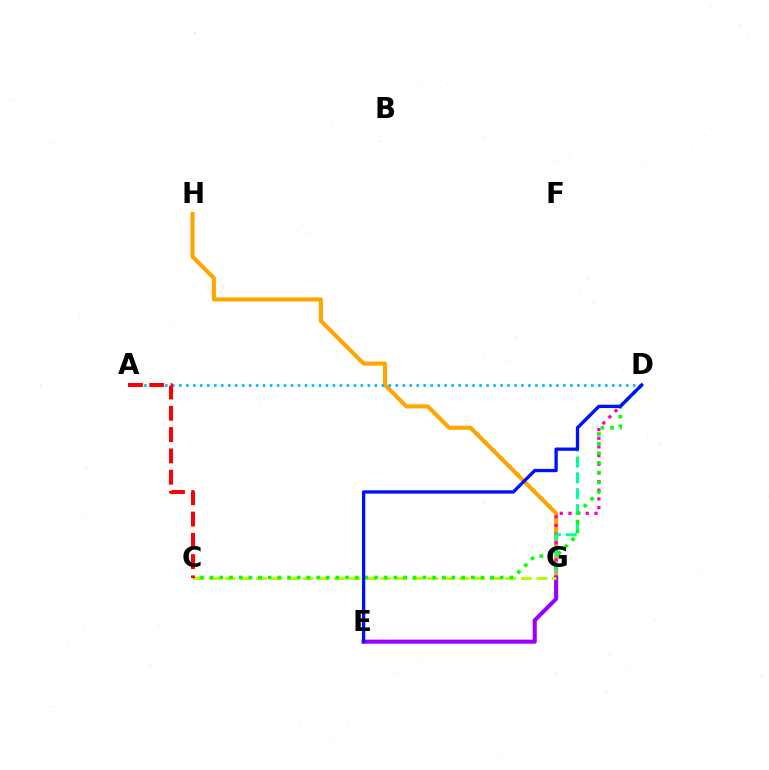{('G', 'H'): [{'color': '#ffa500', 'line_style': 'solid', 'thickness': 2.95}], ('D', 'G'): [{'color': '#ff00bd', 'line_style': 'dotted', 'thickness': 2.35}, {'color': '#00ff9d', 'line_style': 'dashed', 'thickness': 2.15}], ('A', 'D'): [{'color': '#00b5ff', 'line_style': 'dotted', 'thickness': 1.9}], ('E', 'G'): [{'color': '#9b00ff', 'line_style': 'solid', 'thickness': 2.94}], ('C', 'G'): [{'color': '#b3ff00', 'line_style': 'dashed', 'thickness': 2.12}], ('C', 'D'): [{'color': '#08ff00', 'line_style': 'dotted', 'thickness': 2.63}], ('A', 'C'): [{'color': '#ff0000', 'line_style': 'dashed', 'thickness': 2.89}], ('D', 'E'): [{'color': '#0010ff', 'line_style': 'solid', 'thickness': 2.38}]}